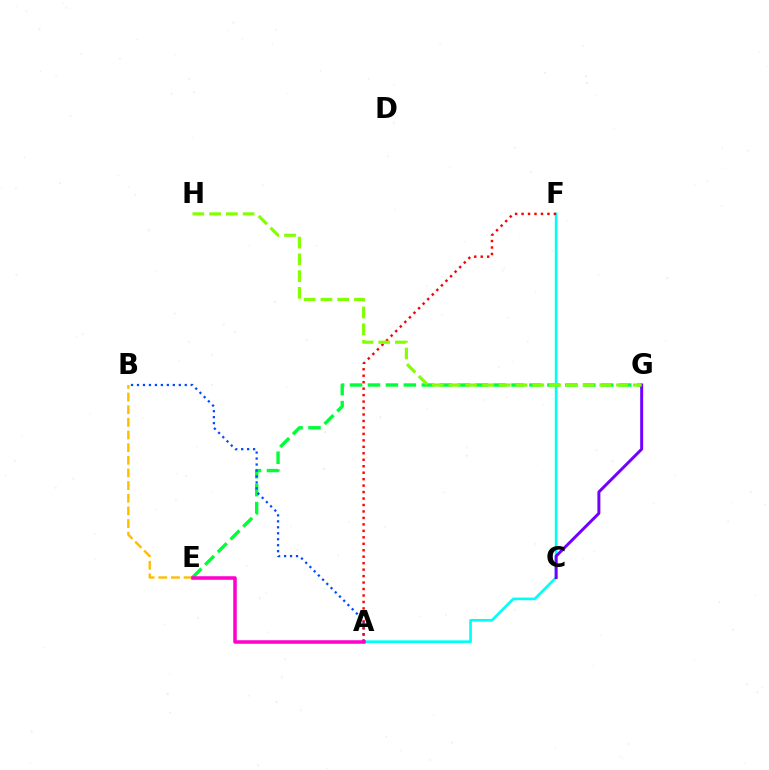{('E', 'G'): [{'color': '#00ff39', 'line_style': 'dashed', 'thickness': 2.44}], ('B', 'E'): [{'color': '#ffbd00', 'line_style': 'dashed', 'thickness': 1.72}], ('A', 'F'): [{'color': '#00fff6', 'line_style': 'solid', 'thickness': 1.91}, {'color': '#ff0000', 'line_style': 'dotted', 'thickness': 1.76}], ('A', 'B'): [{'color': '#004bff', 'line_style': 'dotted', 'thickness': 1.62}], ('C', 'G'): [{'color': '#7200ff', 'line_style': 'solid', 'thickness': 2.13}], ('A', 'E'): [{'color': '#ff00cf', 'line_style': 'solid', 'thickness': 2.54}], ('G', 'H'): [{'color': '#84ff00', 'line_style': 'dashed', 'thickness': 2.28}]}